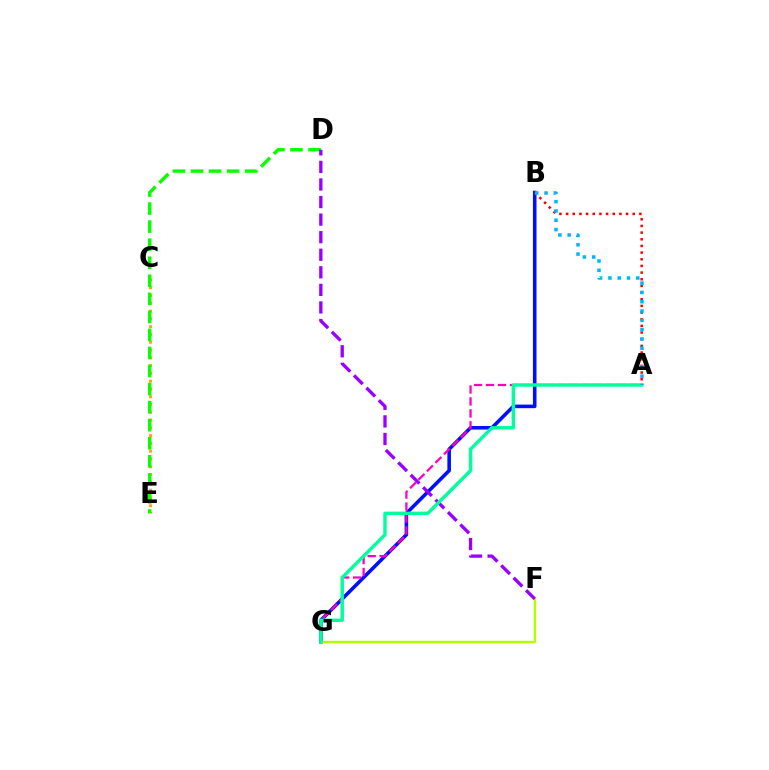{('C', 'E'): [{'color': '#ffa500', 'line_style': 'dotted', 'thickness': 2.12}], ('B', 'G'): [{'color': '#0010ff', 'line_style': 'solid', 'thickness': 2.58}], ('D', 'E'): [{'color': '#08ff00', 'line_style': 'dashed', 'thickness': 2.45}], ('A', 'B'): [{'color': '#ff0000', 'line_style': 'dotted', 'thickness': 1.81}, {'color': '#00b5ff', 'line_style': 'dotted', 'thickness': 2.53}], ('A', 'G'): [{'color': '#ff00bd', 'line_style': 'dashed', 'thickness': 1.63}, {'color': '#00ff9d', 'line_style': 'solid', 'thickness': 2.46}], ('F', 'G'): [{'color': '#b3ff00', 'line_style': 'solid', 'thickness': 1.73}], ('D', 'F'): [{'color': '#9b00ff', 'line_style': 'dashed', 'thickness': 2.39}]}